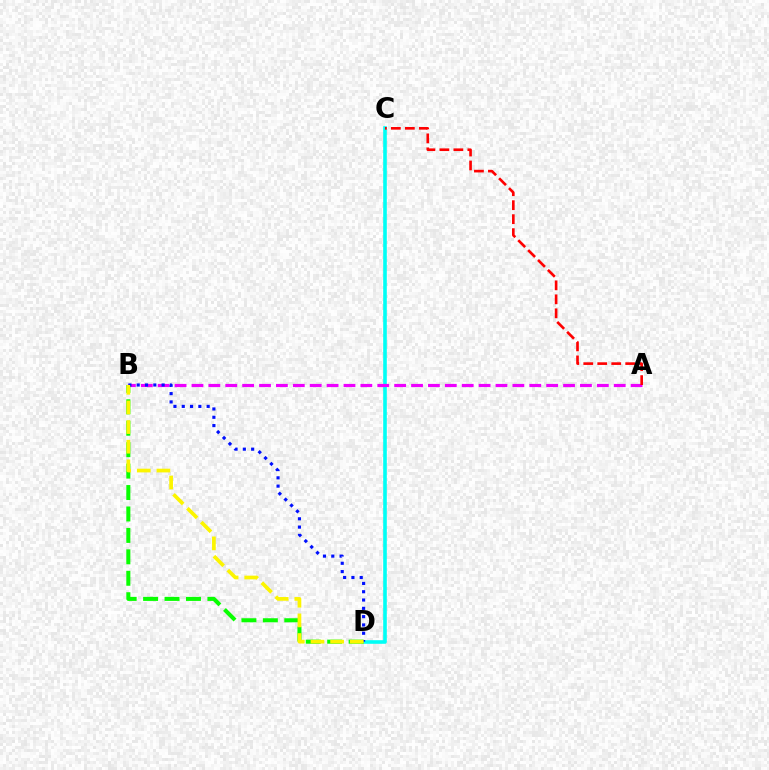{('C', 'D'): [{'color': '#00fff6', 'line_style': 'solid', 'thickness': 2.6}], ('A', 'B'): [{'color': '#ee00ff', 'line_style': 'dashed', 'thickness': 2.29}], ('B', 'D'): [{'color': '#08ff00', 'line_style': 'dashed', 'thickness': 2.91}, {'color': '#0010ff', 'line_style': 'dotted', 'thickness': 2.26}, {'color': '#fcf500', 'line_style': 'dashed', 'thickness': 2.67}], ('A', 'C'): [{'color': '#ff0000', 'line_style': 'dashed', 'thickness': 1.9}]}